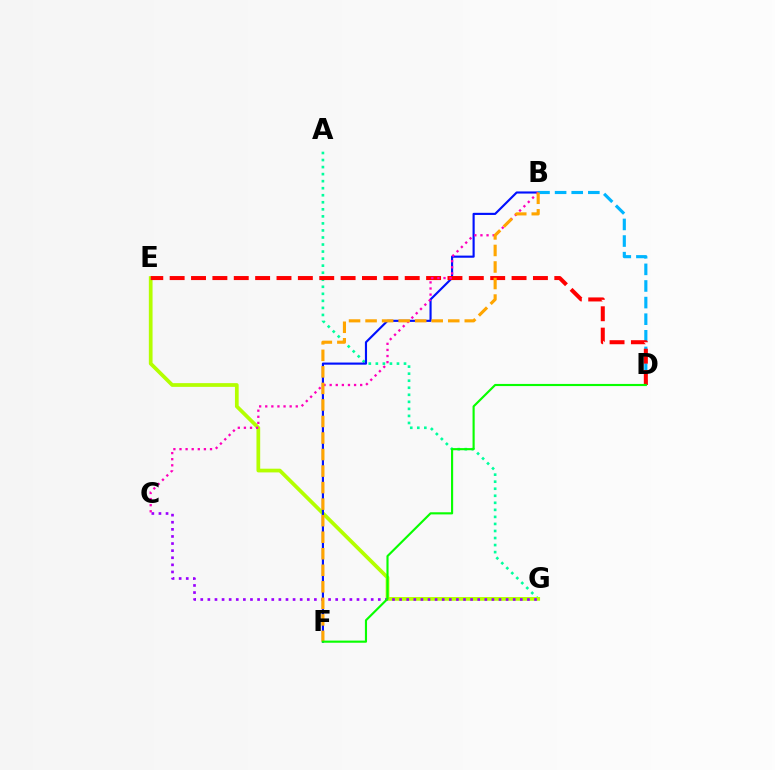{('A', 'G'): [{'color': '#00ff9d', 'line_style': 'dotted', 'thickness': 1.91}], ('E', 'G'): [{'color': '#b3ff00', 'line_style': 'solid', 'thickness': 2.68}], ('B', 'F'): [{'color': '#0010ff', 'line_style': 'solid', 'thickness': 1.54}, {'color': '#ffa500', 'line_style': 'dashed', 'thickness': 2.25}], ('B', 'D'): [{'color': '#00b5ff', 'line_style': 'dashed', 'thickness': 2.26}], ('C', 'G'): [{'color': '#9b00ff', 'line_style': 'dotted', 'thickness': 1.93}], ('D', 'E'): [{'color': '#ff0000', 'line_style': 'dashed', 'thickness': 2.9}], ('B', 'C'): [{'color': '#ff00bd', 'line_style': 'dotted', 'thickness': 1.66}], ('D', 'F'): [{'color': '#08ff00', 'line_style': 'solid', 'thickness': 1.54}]}